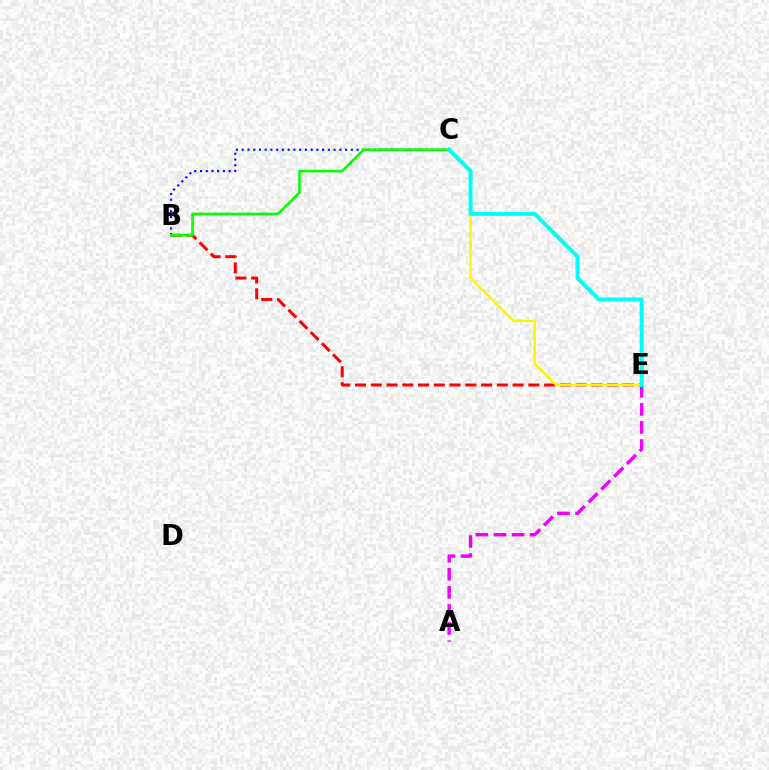{('B', 'E'): [{'color': '#ff0000', 'line_style': 'dashed', 'thickness': 2.14}], ('B', 'C'): [{'color': '#0010ff', 'line_style': 'dotted', 'thickness': 1.56}, {'color': '#08ff00', 'line_style': 'solid', 'thickness': 1.85}], ('A', 'E'): [{'color': '#ee00ff', 'line_style': 'dashed', 'thickness': 2.46}], ('C', 'E'): [{'color': '#fcf500', 'line_style': 'solid', 'thickness': 1.64}, {'color': '#00fff6', 'line_style': 'solid', 'thickness': 2.88}]}